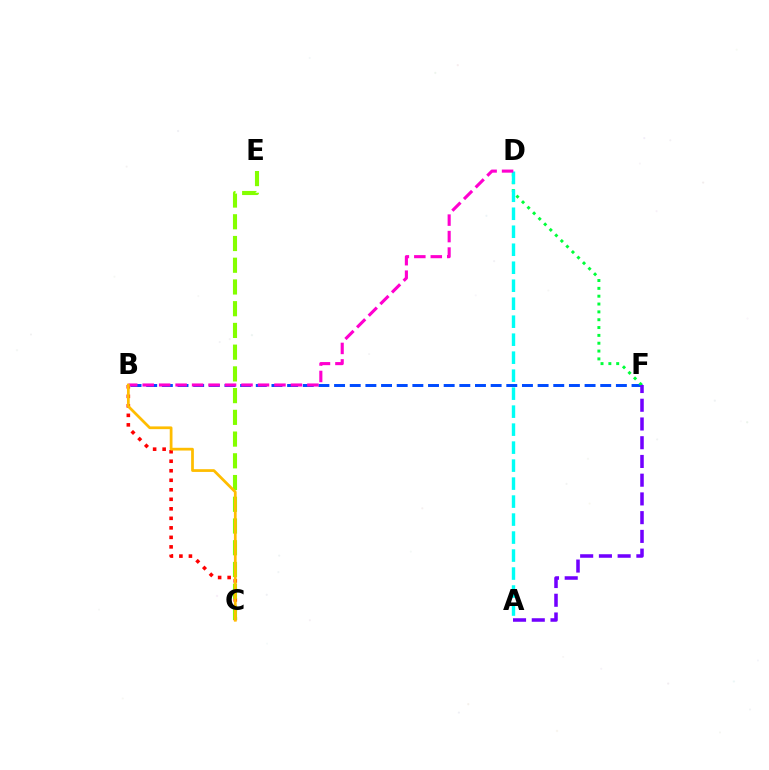{('B', 'C'): [{'color': '#ff0000', 'line_style': 'dotted', 'thickness': 2.59}, {'color': '#ffbd00', 'line_style': 'solid', 'thickness': 1.98}], ('B', 'F'): [{'color': '#004bff', 'line_style': 'dashed', 'thickness': 2.13}], ('D', 'F'): [{'color': '#00ff39', 'line_style': 'dotted', 'thickness': 2.13}], ('A', 'D'): [{'color': '#00fff6', 'line_style': 'dashed', 'thickness': 2.44}], ('B', 'D'): [{'color': '#ff00cf', 'line_style': 'dashed', 'thickness': 2.24}], ('C', 'E'): [{'color': '#84ff00', 'line_style': 'dashed', 'thickness': 2.95}], ('A', 'F'): [{'color': '#7200ff', 'line_style': 'dashed', 'thickness': 2.54}]}